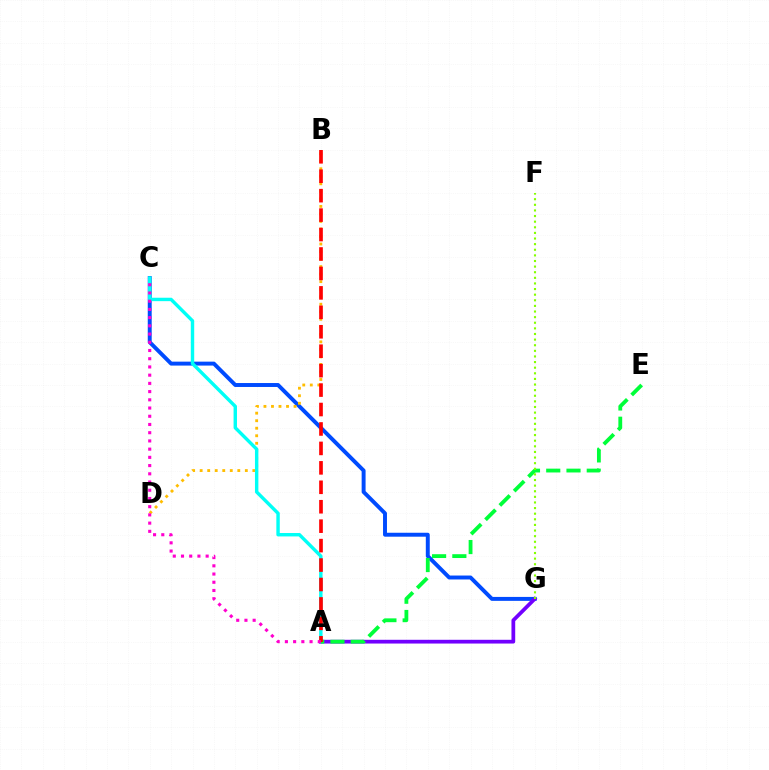{('C', 'G'): [{'color': '#004bff', 'line_style': 'solid', 'thickness': 2.83}], ('B', 'D'): [{'color': '#ffbd00', 'line_style': 'dotted', 'thickness': 2.04}], ('A', 'C'): [{'color': '#00fff6', 'line_style': 'solid', 'thickness': 2.46}, {'color': '#ff00cf', 'line_style': 'dotted', 'thickness': 2.23}], ('A', 'G'): [{'color': '#7200ff', 'line_style': 'solid', 'thickness': 2.7}], ('A', 'E'): [{'color': '#00ff39', 'line_style': 'dashed', 'thickness': 2.75}], ('A', 'B'): [{'color': '#ff0000', 'line_style': 'dashed', 'thickness': 2.64}], ('F', 'G'): [{'color': '#84ff00', 'line_style': 'dotted', 'thickness': 1.53}]}